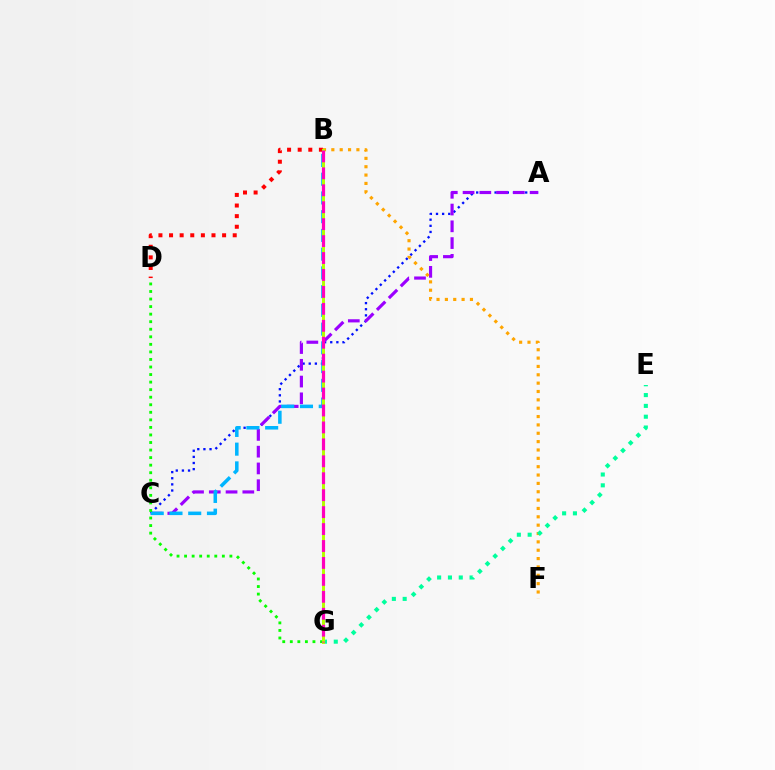{('A', 'C'): [{'color': '#0010ff', 'line_style': 'dotted', 'thickness': 1.66}, {'color': '#9b00ff', 'line_style': 'dashed', 'thickness': 2.28}], ('B', 'D'): [{'color': '#ff0000', 'line_style': 'dotted', 'thickness': 2.88}], ('B', 'C'): [{'color': '#00b5ff', 'line_style': 'dashed', 'thickness': 2.55}], ('D', 'G'): [{'color': '#08ff00', 'line_style': 'dotted', 'thickness': 2.05}], ('B', 'F'): [{'color': '#ffa500', 'line_style': 'dotted', 'thickness': 2.27}], ('E', 'G'): [{'color': '#00ff9d', 'line_style': 'dotted', 'thickness': 2.94}], ('B', 'G'): [{'color': '#b3ff00', 'line_style': 'solid', 'thickness': 2.14}, {'color': '#ff00bd', 'line_style': 'dashed', 'thickness': 2.3}]}